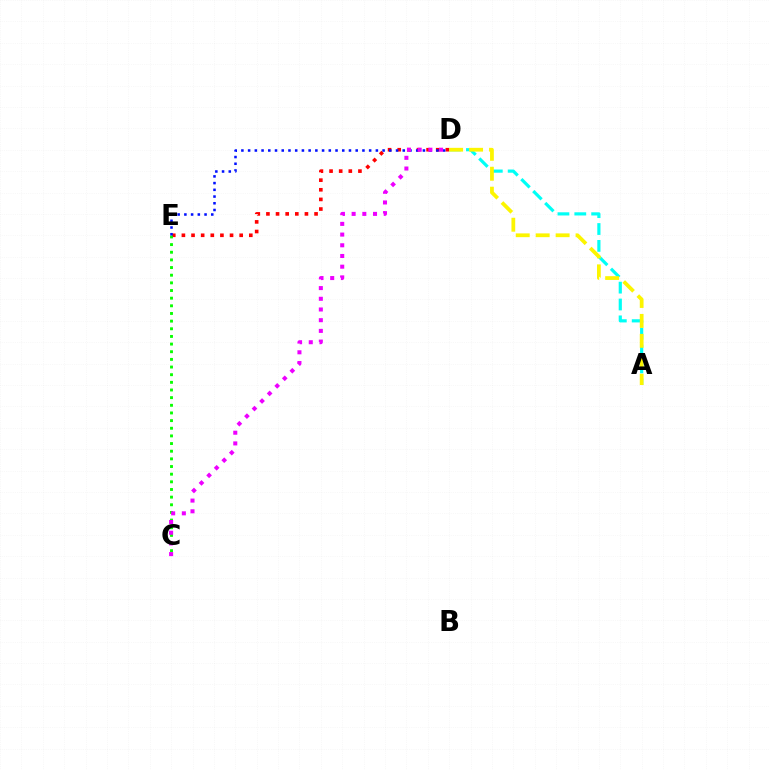{('D', 'E'): [{'color': '#ff0000', 'line_style': 'dotted', 'thickness': 2.62}, {'color': '#0010ff', 'line_style': 'dotted', 'thickness': 1.83}], ('C', 'E'): [{'color': '#08ff00', 'line_style': 'dotted', 'thickness': 2.08}], ('A', 'D'): [{'color': '#00fff6', 'line_style': 'dashed', 'thickness': 2.29}, {'color': '#fcf500', 'line_style': 'dashed', 'thickness': 2.71}], ('C', 'D'): [{'color': '#ee00ff', 'line_style': 'dotted', 'thickness': 2.91}]}